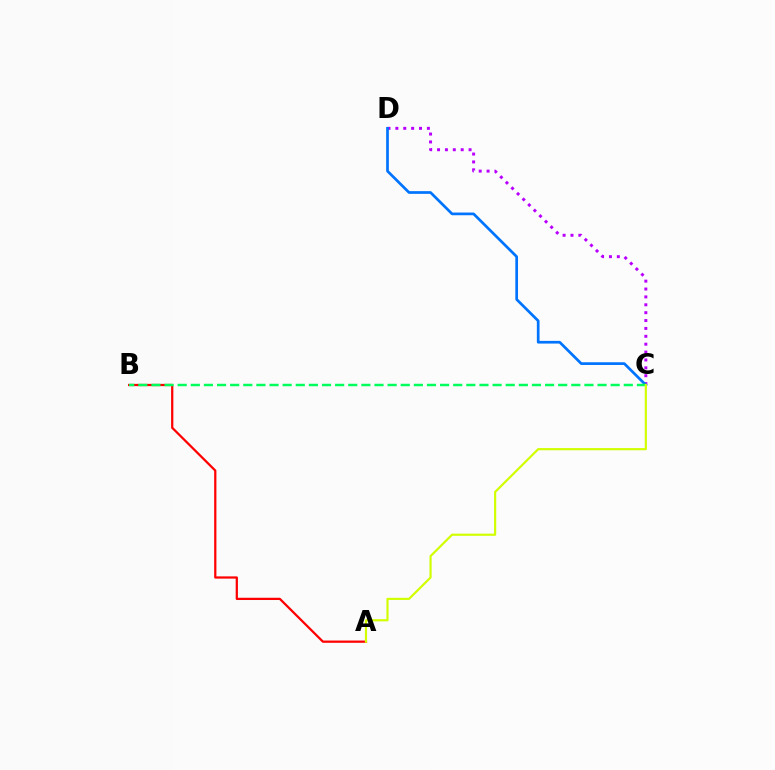{('C', 'D'): [{'color': '#b900ff', 'line_style': 'dotted', 'thickness': 2.14}, {'color': '#0074ff', 'line_style': 'solid', 'thickness': 1.95}], ('A', 'B'): [{'color': '#ff0000', 'line_style': 'solid', 'thickness': 1.62}], ('B', 'C'): [{'color': '#00ff5c', 'line_style': 'dashed', 'thickness': 1.78}], ('A', 'C'): [{'color': '#d1ff00', 'line_style': 'solid', 'thickness': 1.56}]}